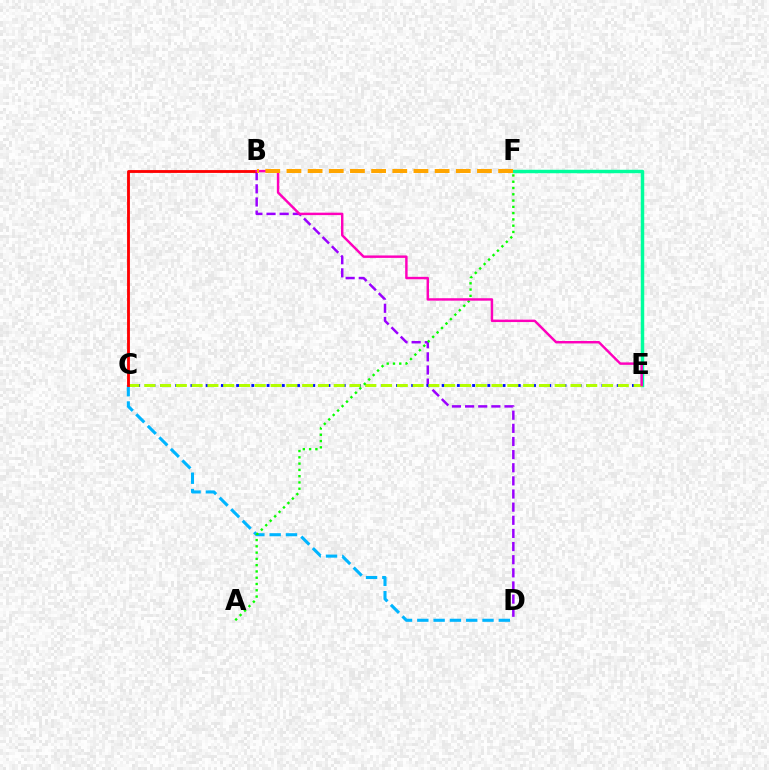{('B', 'D'): [{'color': '#9b00ff', 'line_style': 'dashed', 'thickness': 1.78}], ('C', 'E'): [{'color': '#0010ff', 'line_style': 'dotted', 'thickness': 2.07}, {'color': '#b3ff00', 'line_style': 'dashed', 'thickness': 2.14}], ('C', 'D'): [{'color': '#00b5ff', 'line_style': 'dashed', 'thickness': 2.21}], ('E', 'F'): [{'color': '#00ff9d', 'line_style': 'solid', 'thickness': 2.48}], ('B', 'C'): [{'color': '#ff0000', 'line_style': 'solid', 'thickness': 2.05}], ('A', 'F'): [{'color': '#08ff00', 'line_style': 'dotted', 'thickness': 1.71}], ('B', 'E'): [{'color': '#ff00bd', 'line_style': 'solid', 'thickness': 1.76}], ('B', 'F'): [{'color': '#ffa500', 'line_style': 'dashed', 'thickness': 2.88}]}